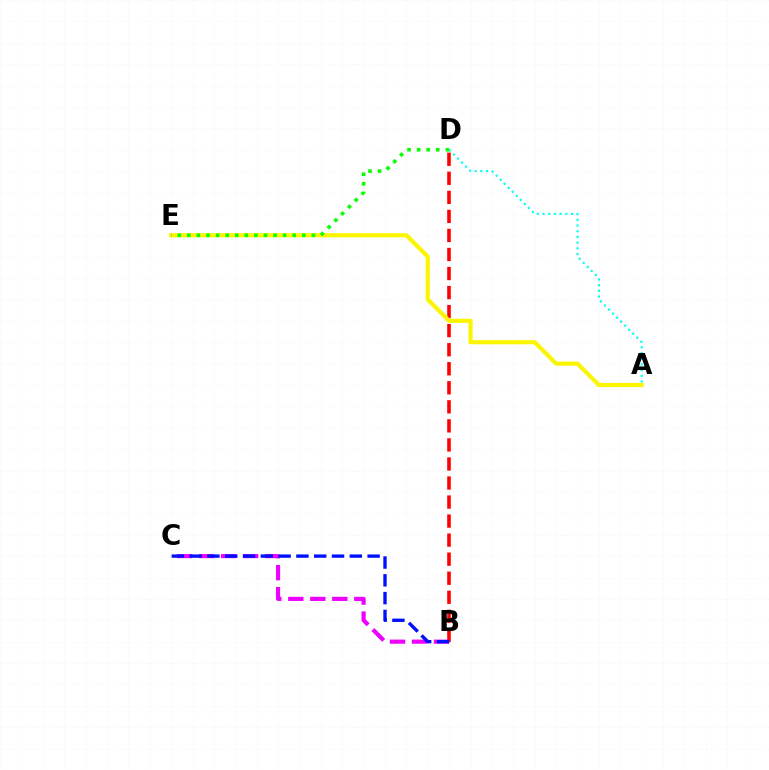{('B', 'D'): [{'color': '#ff0000', 'line_style': 'dashed', 'thickness': 2.59}], ('B', 'C'): [{'color': '#ee00ff', 'line_style': 'dashed', 'thickness': 2.99}, {'color': '#0010ff', 'line_style': 'dashed', 'thickness': 2.42}], ('A', 'D'): [{'color': '#00fff6', 'line_style': 'dotted', 'thickness': 1.55}], ('A', 'E'): [{'color': '#fcf500', 'line_style': 'solid', 'thickness': 2.99}], ('D', 'E'): [{'color': '#08ff00', 'line_style': 'dotted', 'thickness': 2.6}]}